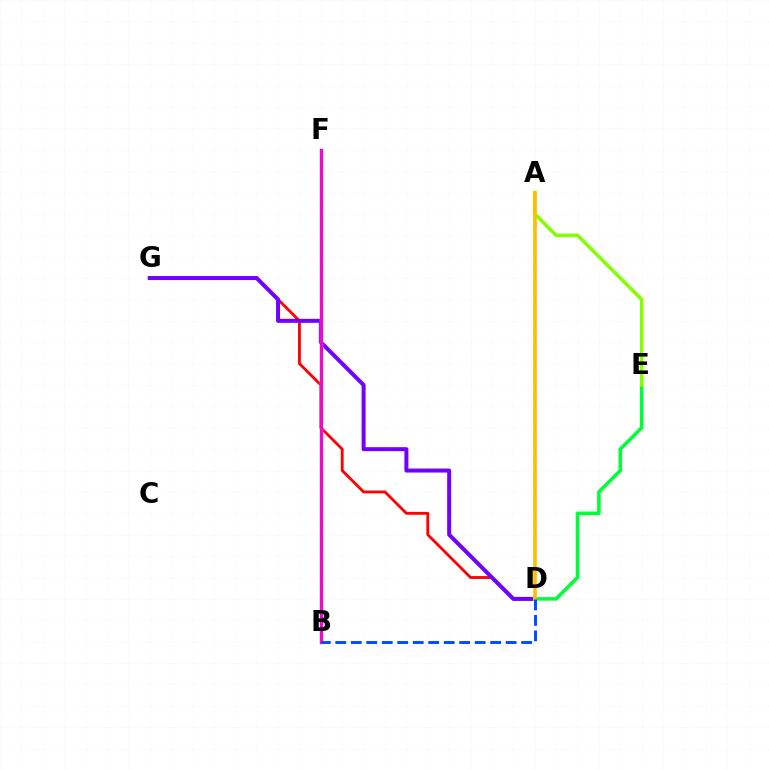{('D', 'G'): [{'color': '#ff0000', 'line_style': 'solid', 'thickness': 2.03}, {'color': '#7200ff', 'line_style': 'solid', 'thickness': 2.89}], ('B', 'F'): [{'color': '#00fff6', 'line_style': 'solid', 'thickness': 2.52}, {'color': '#ff00cf', 'line_style': 'solid', 'thickness': 2.3}], ('D', 'E'): [{'color': '#00ff39', 'line_style': 'solid', 'thickness': 2.57}], ('A', 'E'): [{'color': '#84ff00', 'line_style': 'solid', 'thickness': 2.53}], ('A', 'D'): [{'color': '#ffbd00', 'line_style': 'solid', 'thickness': 2.58}], ('B', 'D'): [{'color': '#004bff', 'line_style': 'dashed', 'thickness': 2.1}]}